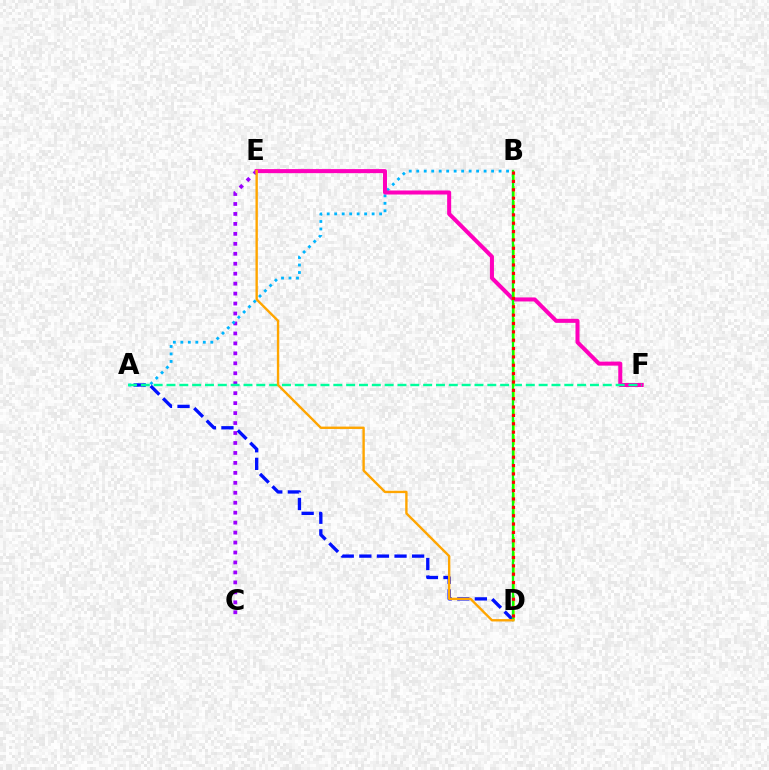{('C', 'E'): [{'color': '#9b00ff', 'line_style': 'dotted', 'thickness': 2.71}], ('A', 'B'): [{'color': '#00b5ff', 'line_style': 'dotted', 'thickness': 2.03}], ('A', 'D'): [{'color': '#0010ff', 'line_style': 'dashed', 'thickness': 2.39}], ('E', 'F'): [{'color': '#ff00bd', 'line_style': 'solid', 'thickness': 2.9}], ('A', 'F'): [{'color': '#00ff9d', 'line_style': 'dashed', 'thickness': 1.74}], ('B', 'D'): [{'color': '#b3ff00', 'line_style': 'dashed', 'thickness': 1.99}, {'color': '#08ff00', 'line_style': 'solid', 'thickness': 1.68}, {'color': '#ff0000', 'line_style': 'dotted', 'thickness': 2.27}], ('D', 'E'): [{'color': '#ffa500', 'line_style': 'solid', 'thickness': 1.71}]}